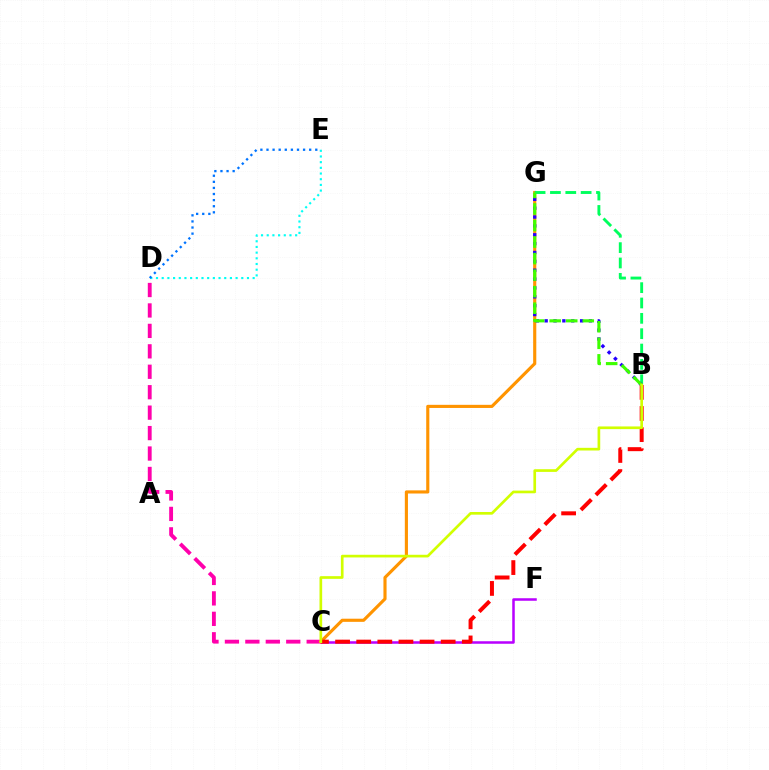{('C', 'D'): [{'color': '#ff00ac', 'line_style': 'dashed', 'thickness': 2.78}], ('C', 'F'): [{'color': '#b900ff', 'line_style': 'solid', 'thickness': 1.81}], ('C', 'G'): [{'color': '#ff9400', 'line_style': 'solid', 'thickness': 2.26}], ('B', 'G'): [{'color': '#00ff5c', 'line_style': 'dashed', 'thickness': 2.09}, {'color': '#2500ff', 'line_style': 'dotted', 'thickness': 2.41}, {'color': '#3dff00', 'line_style': 'dashed', 'thickness': 2.25}], ('B', 'C'): [{'color': '#ff0000', 'line_style': 'dashed', 'thickness': 2.87}, {'color': '#d1ff00', 'line_style': 'solid', 'thickness': 1.93}], ('D', 'E'): [{'color': '#00fff6', 'line_style': 'dotted', 'thickness': 1.54}, {'color': '#0074ff', 'line_style': 'dotted', 'thickness': 1.66}]}